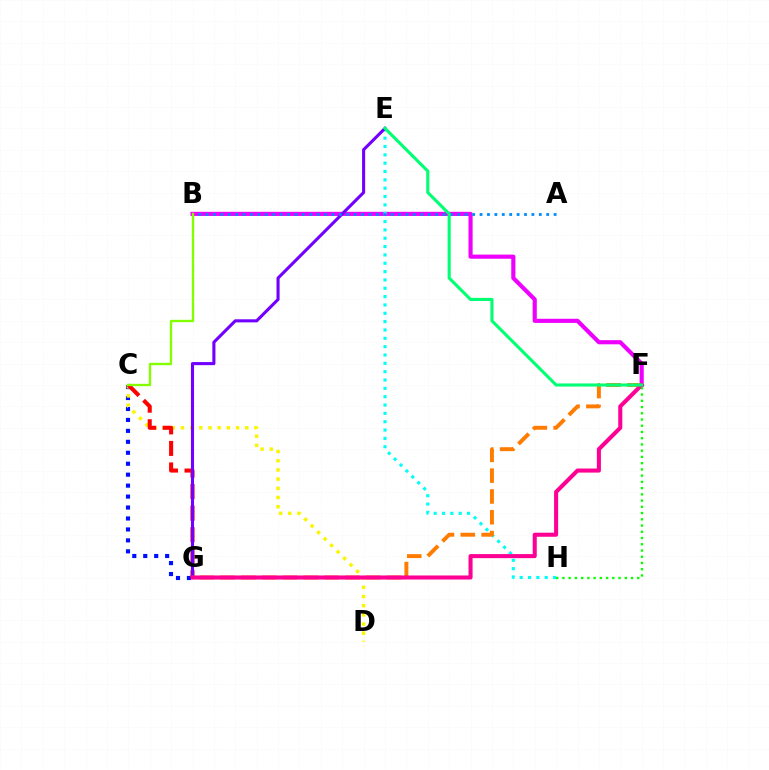{('C', 'G'): [{'color': '#0010ff', 'line_style': 'dotted', 'thickness': 2.98}, {'color': '#ff0000', 'line_style': 'dashed', 'thickness': 2.93}], ('C', 'D'): [{'color': '#fcf500', 'line_style': 'dotted', 'thickness': 2.5}], ('B', 'F'): [{'color': '#ee00ff', 'line_style': 'solid', 'thickness': 2.98}], ('E', 'H'): [{'color': '#00fff6', 'line_style': 'dotted', 'thickness': 2.27}], ('E', 'G'): [{'color': '#7200ff', 'line_style': 'solid', 'thickness': 2.23}], ('F', 'G'): [{'color': '#ff7c00', 'line_style': 'dashed', 'thickness': 2.83}, {'color': '#ff0094', 'line_style': 'solid', 'thickness': 2.92}], ('A', 'B'): [{'color': '#008cff', 'line_style': 'dotted', 'thickness': 2.01}], ('E', 'F'): [{'color': '#00ff74', 'line_style': 'solid', 'thickness': 2.23}], ('F', 'H'): [{'color': '#08ff00', 'line_style': 'dotted', 'thickness': 1.7}], ('B', 'C'): [{'color': '#84ff00', 'line_style': 'solid', 'thickness': 1.7}]}